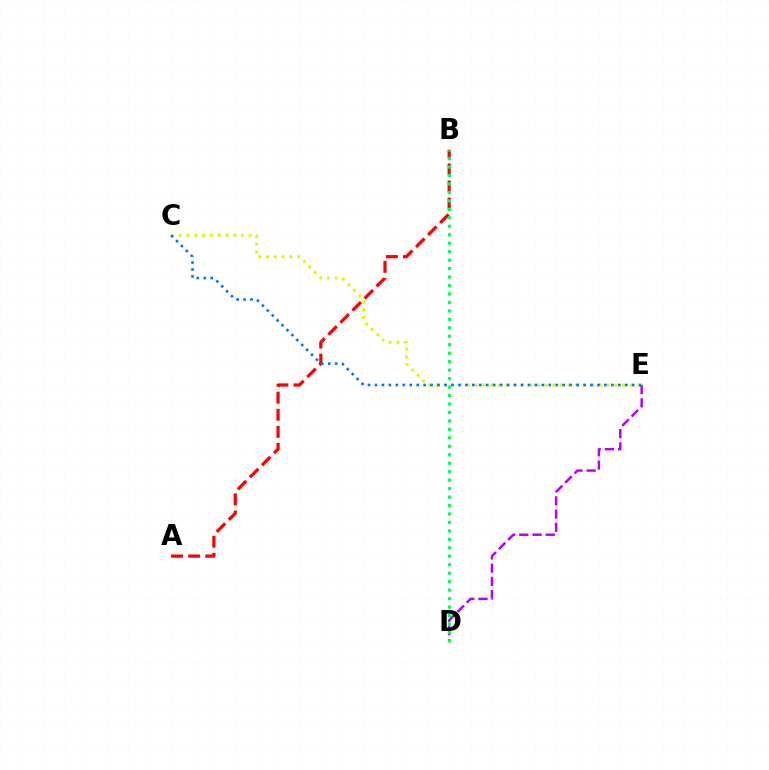{('A', 'B'): [{'color': '#ff0000', 'line_style': 'dashed', 'thickness': 2.32}], ('C', 'E'): [{'color': '#d1ff00', 'line_style': 'dotted', 'thickness': 2.11}, {'color': '#0074ff', 'line_style': 'dotted', 'thickness': 1.89}], ('D', 'E'): [{'color': '#b900ff', 'line_style': 'dashed', 'thickness': 1.8}], ('B', 'D'): [{'color': '#00ff5c', 'line_style': 'dotted', 'thickness': 2.3}]}